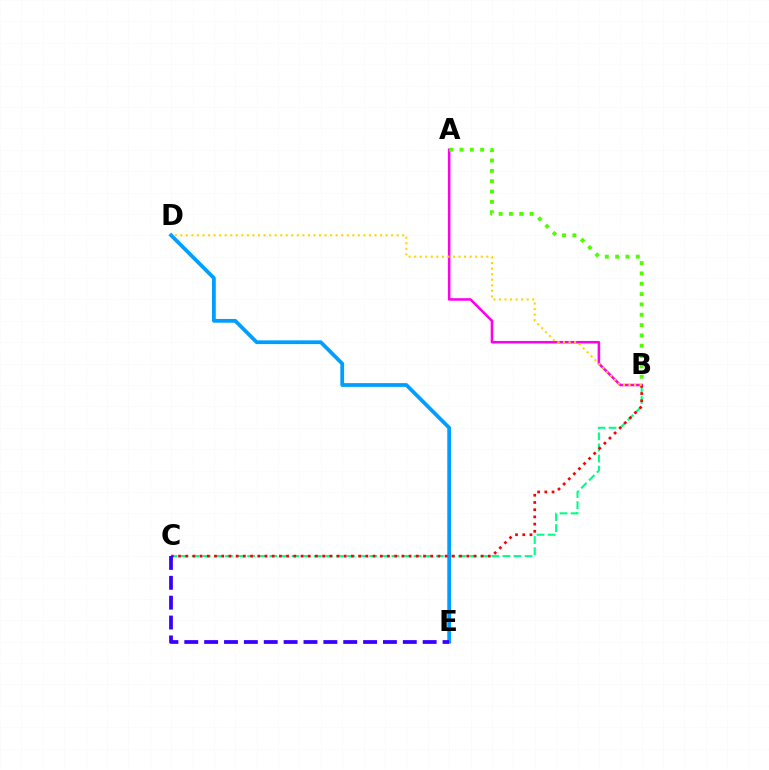{('A', 'B'): [{'color': '#ff00ed', 'line_style': 'solid', 'thickness': 1.83}, {'color': '#4fff00', 'line_style': 'dotted', 'thickness': 2.81}], ('B', 'C'): [{'color': '#00ff86', 'line_style': 'dashed', 'thickness': 1.51}, {'color': '#ff0000', 'line_style': 'dotted', 'thickness': 1.96}], ('D', 'E'): [{'color': '#009eff', 'line_style': 'solid', 'thickness': 2.71}], ('C', 'E'): [{'color': '#3700ff', 'line_style': 'dashed', 'thickness': 2.7}], ('B', 'D'): [{'color': '#ffd500', 'line_style': 'dotted', 'thickness': 1.51}]}